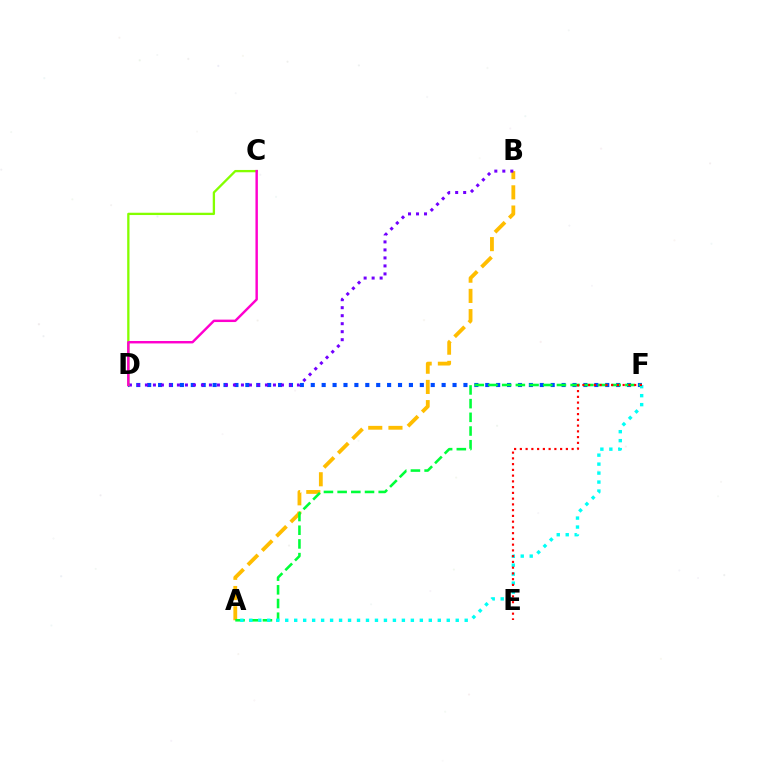{('D', 'F'): [{'color': '#004bff', 'line_style': 'dotted', 'thickness': 2.96}], ('A', 'B'): [{'color': '#ffbd00', 'line_style': 'dashed', 'thickness': 2.75}], ('B', 'D'): [{'color': '#7200ff', 'line_style': 'dotted', 'thickness': 2.17}], ('A', 'F'): [{'color': '#00ff39', 'line_style': 'dashed', 'thickness': 1.86}, {'color': '#00fff6', 'line_style': 'dotted', 'thickness': 2.44}], ('C', 'D'): [{'color': '#84ff00', 'line_style': 'solid', 'thickness': 1.66}, {'color': '#ff00cf', 'line_style': 'solid', 'thickness': 1.75}], ('E', 'F'): [{'color': '#ff0000', 'line_style': 'dotted', 'thickness': 1.56}]}